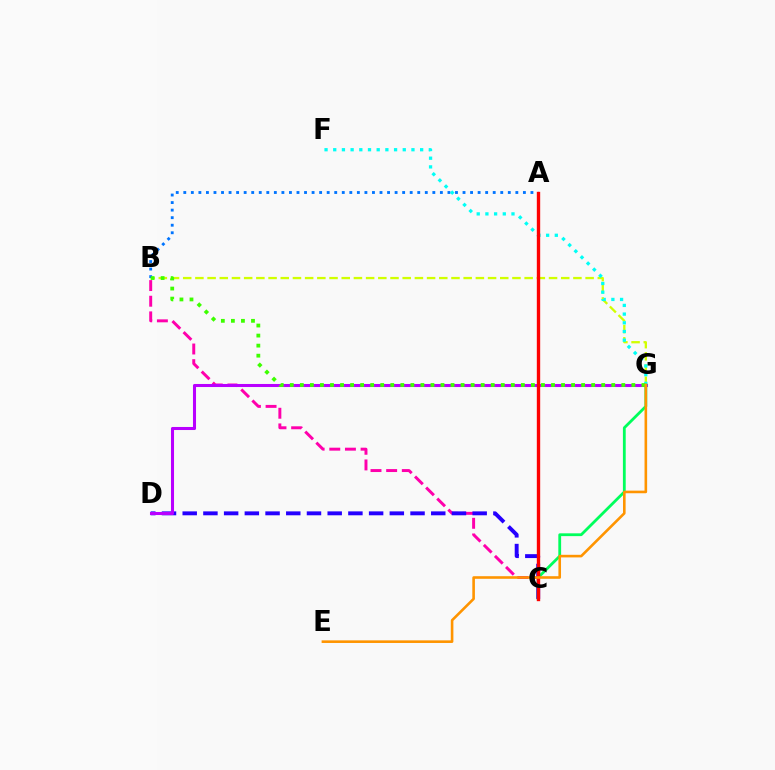{('B', 'C'): [{'color': '#ff00ac', 'line_style': 'dashed', 'thickness': 2.13}], ('B', 'G'): [{'color': '#d1ff00', 'line_style': 'dashed', 'thickness': 1.66}, {'color': '#3dff00', 'line_style': 'dotted', 'thickness': 2.73}], ('C', 'D'): [{'color': '#2500ff', 'line_style': 'dashed', 'thickness': 2.81}], ('A', 'B'): [{'color': '#0074ff', 'line_style': 'dotted', 'thickness': 2.05}], ('F', 'G'): [{'color': '#00fff6', 'line_style': 'dotted', 'thickness': 2.36}], ('D', 'G'): [{'color': '#b900ff', 'line_style': 'solid', 'thickness': 2.2}], ('C', 'G'): [{'color': '#00ff5c', 'line_style': 'solid', 'thickness': 2.01}], ('A', 'C'): [{'color': '#ff0000', 'line_style': 'solid', 'thickness': 2.43}], ('E', 'G'): [{'color': '#ff9400', 'line_style': 'solid', 'thickness': 1.88}]}